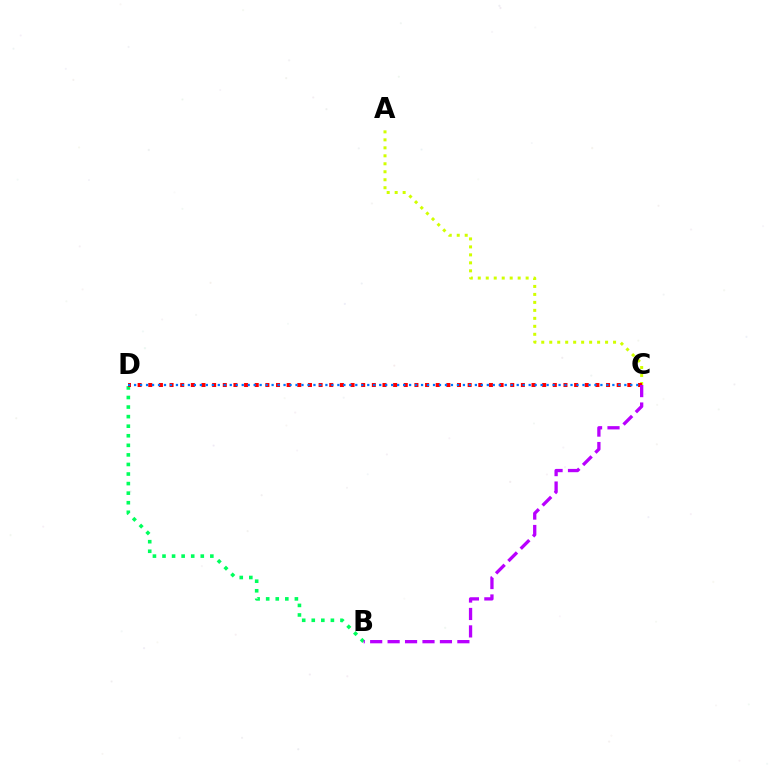{('A', 'C'): [{'color': '#d1ff00', 'line_style': 'dotted', 'thickness': 2.17}], ('B', 'D'): [{'color': '#00ff5c', 'line_style': 'dotted', 'thickness': 2.6}], ('C', 'D'): [{'color': '#ff0000', 'line_style': 'dotted', 'thickness': 2.89}, {'color': '#0074ff', 'line_style': 'dotted', 'thickness': 1.62}], ('B', 'C'): [{'color': '#b900ff', 'line_style': 'dashed', 'thickness': 2.37}]}